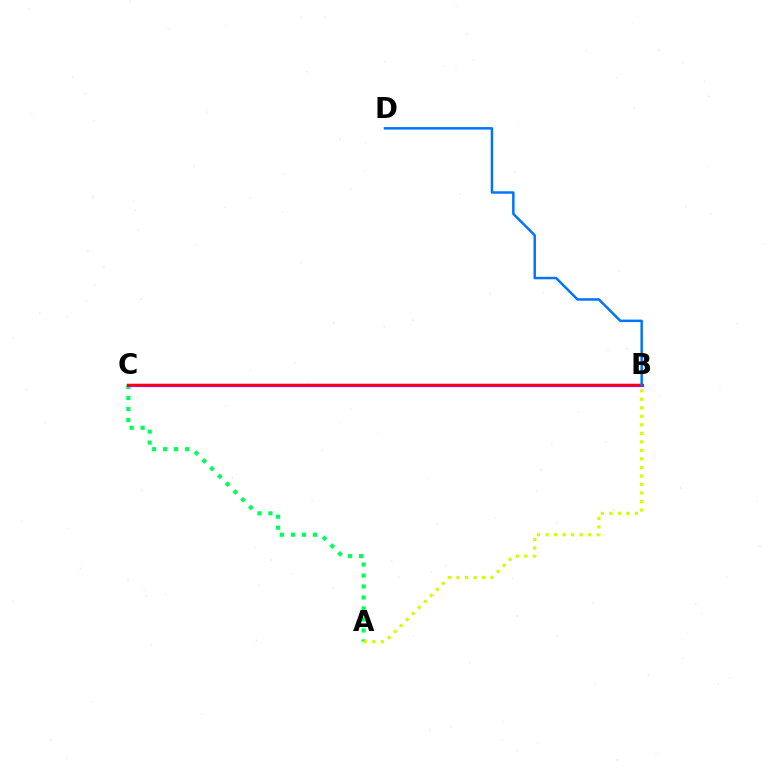{('A', 'C'): [{'color': '#00ff5c', 'line_style': 'dotted', 'thickness': 2.99}], ('A', 'B'): [{'color': '#d1ff00', 'line_style': 'dotted', 'thickness': 2.32}], ('B', 'C'): [{'color': '#b900ff', 'line_style': 'solid', 'thickness': 2.3}, {'color': '#ff0000', 'line_style': 'solid', 'thickness': 1.71}], ('B', 'D'): [{'color': '#0074ff', 'line_style': 'solid', 'thickness': 1.78}]}